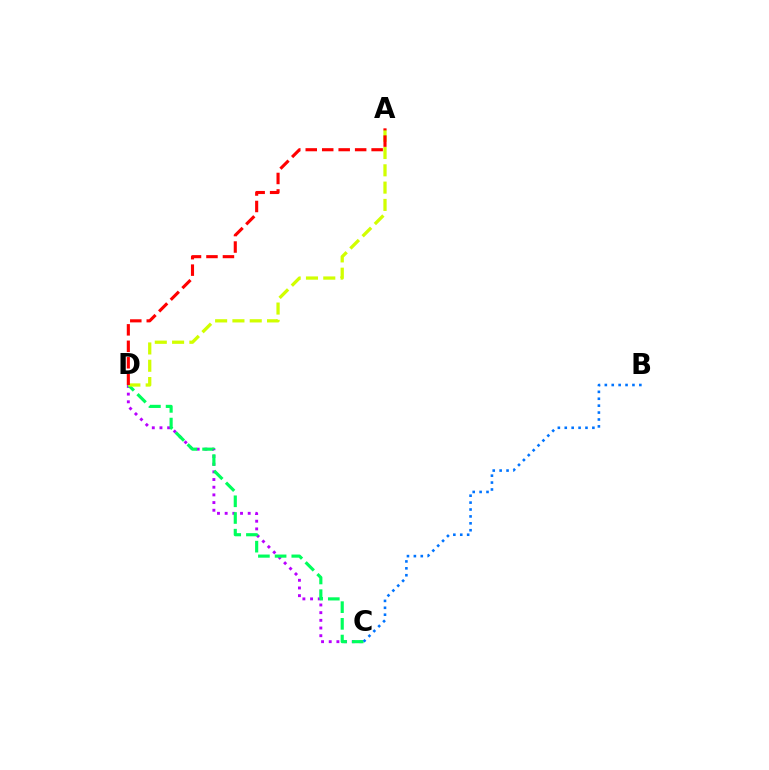{('C', 'D'): [{'color': '#b900ff', 'line_style': 'dotted', 'thickness': 2.09}, {'color': '#00ff5c', 'line_style': 'dashed', 'thickness': 2.27}], ('A', 'D'): [{'color': '#d1ff00', 'line_style': 'dashed', 'thickness': 2.35}, {'color': '#ff0000', 'line_style': 'dashed', 'thickness': 2.24}], ('B', 'C'): [{'color': '#0074ff', 'line_style': 'dotted', 'thickness': 1.88}]}